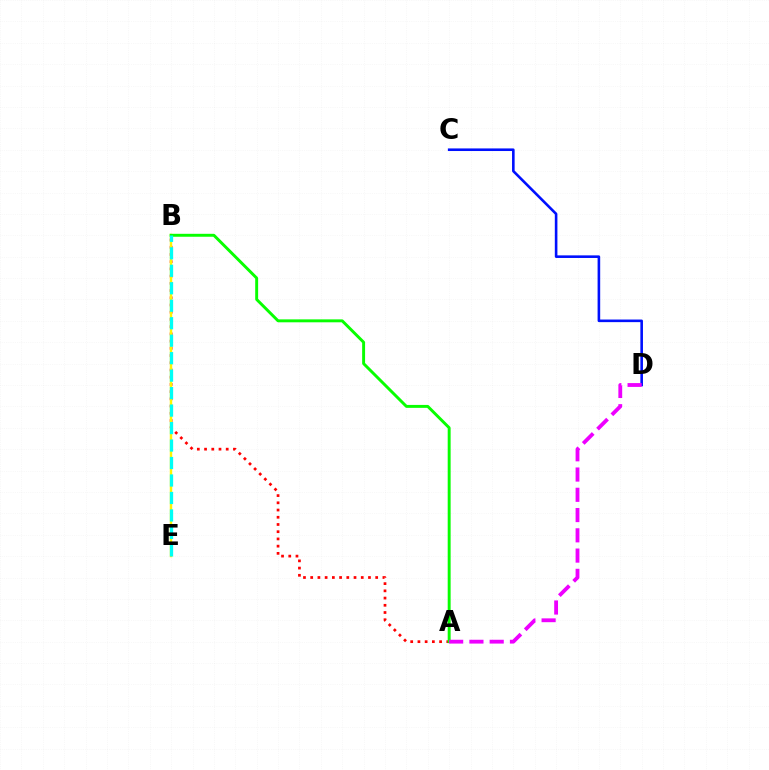{('A', 'B'): [{'color': '#ff0000', 'line_style': 'dotted', 'thickness': 1.96}, {'color': '#08ff00', 'line_style': 'solid', 'thickness': 2.11}], ('B', 'E'): [{'color': '#fcf500', 'line_style': 'solid', 'thickness': 1.76}, {'color': '#00fff6', 'line_style': 'dashed', 'thickness': 2.37}], ('C', 'D'): [{'color': '#0010ff', 'line_style': 'solid', 'thickness': 1.87}], ('A', 'D'): [{'color': '#ee00ff', 'line_style': 'dashed', 'thickness': 2.75}]}